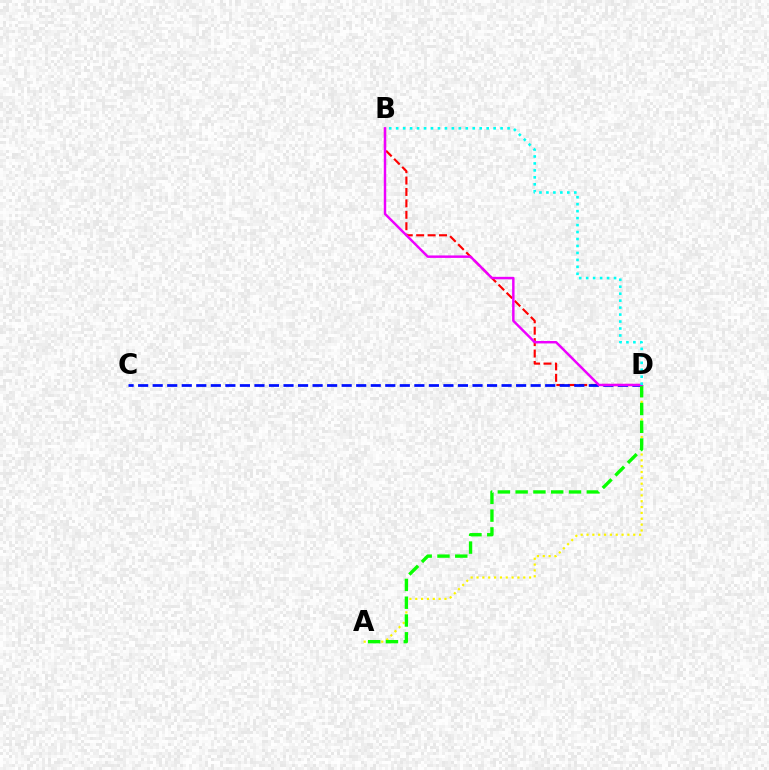{('B', 'D'): [{'color': '#ff0000', 'line_style': 'dashed', 'thickness': 1.55}, {'color': '#ee00ff', 'line_style': 'solid', 'thickness': 1.77}, {'color': '#00fff6', 'line_style': 'dotted', 'thickness': 1.89}], ('A', 'D'): [{'color': '#fcf500', 'line_style': 'dotted', 'thickness': 1.59}, {'color': '#08ff00', 'line_style': 'dashed', 'thickness': 2.42}], ('C', 'D'): [{'color': '#0010ff', 'line_style': 'dashed', 'thickness': 1.97}]}